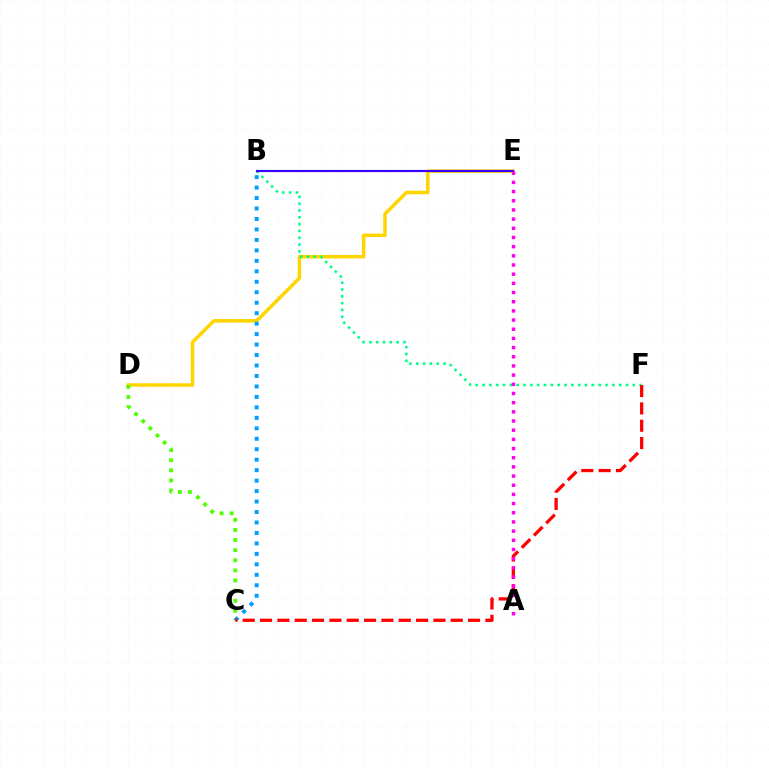{('D', 'E'): [{'color': '#ffd500', 'line_style': 'solid', 'thickness': 2.53}], ('B', 'F'): [{'color': '#00ff86', 'line_style': 'dotted', 'thickness': 1.86}], ('C', 'D'): [{'color': '#4fff00', 'line_style': 'dotted', 'thickness': 2.75}], ('B', 'C'): [{'color': '#009eff', 'line_style': 'dotted', 'thickness': 2.84}], ('C', 'F'): [{'color': '#ff0000', 'line_style': 'dashed', 'thickness': 2.35}], ('B', 'E'): [{'color': '#3700ff', 'line_style': 'solid', 'thickness': 1.56}], ('A', 'E'): [{'color': '#ff00ed', 'line_style': 'dotted', 'thickness': 2.49}]}